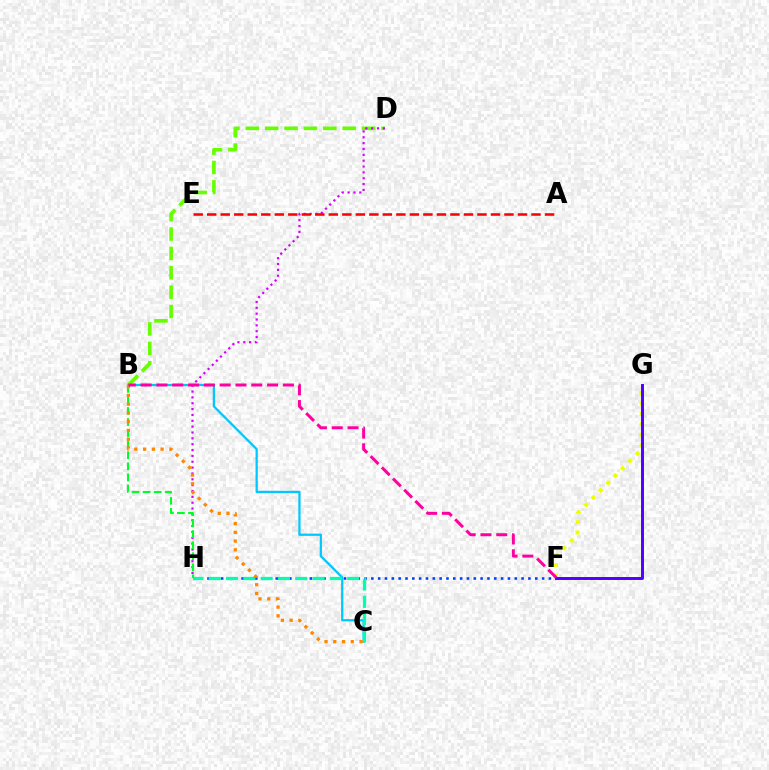{('F', 'H'): [{'color': '#003fff', 'line_style': 'dotted', 'thickness': 1.86}], ('B', 'C'): [{'color': '#00c7ff', 'line_style': 'solid', 'thickness': 1.62}, {'color': '#ff8800', 'line_style': 'dotted', 'thickness': 2.38}], ('C', 'H'): [{'color': '#00ffaf', 'line_style': 'dashed', 'thickness': 2.35}], ('B', 'D'): [{'color': '#66ff00', 'line_style': 'dashed', 'thickness': 2.63}], ('D', 'H'): [{'color': '#d600ff', 'line_style': 'dotted', 'thickness': 1.59}], ('F', 'G'): [{'color': '#eeff00', 'line_style': 'dotted', 'thickness': 2.82}, {'color': '#4f00ff', 'line_style': 'solid', 'thickness': 2.12}], ('B', 'H'): [{'color': '#00ff27', 'line_style': 'dashed', 'thickness': 1.5}], ('A', 'E'): [{'color': '#ff0000', 'line_style': 'dashed', 'thickness': 1.84}], ('B', 'F'): [{'color': '#ff00a0', 'line_style': 'dashed', 'thickness': 2.15}]}